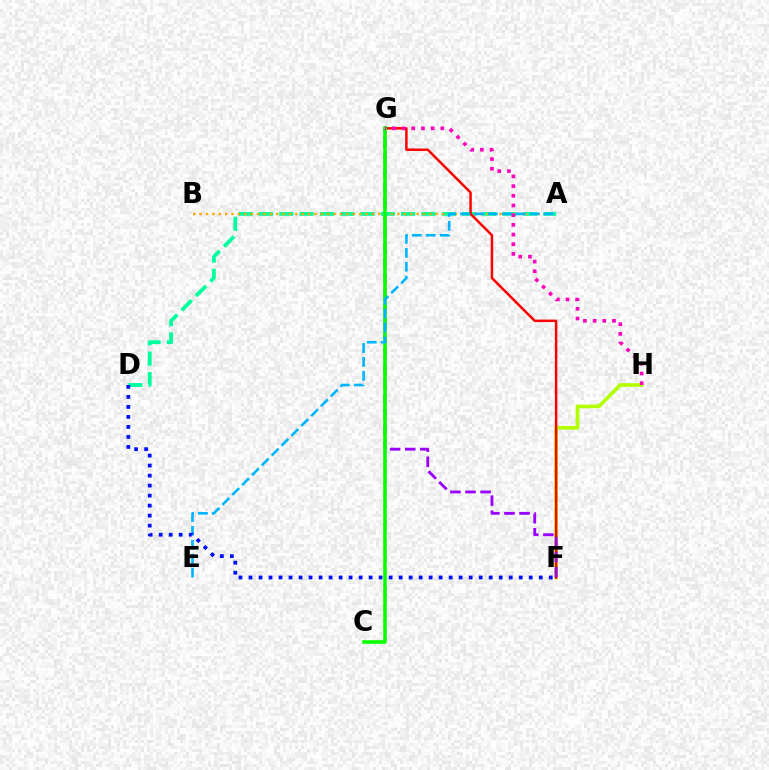{('F', 'H'): [{'color': '#b3ff00', 'line_style': 'solid', 'thickness': 2.65}], ('A', 'D'): [{'color': '#00ff9d', 'line_style': 'dashed', 'thickness': 2.76}], ('F', 'G'): [{'color': '#ff0000', 'line_style': 'solid', 'thickness': 1.79}, {'color': '#9b00ff', 'line_style': 'dashed', 'thickness': 2.05}], ('A', 'B'): [{'color': '#ffa500', 'line_style': 'dotted', 'thickness': 1.73}], ('C', 'G'): [{'color': '#08ff00', 'line_style': 'solid', 'thickness': 2.58}], ('A', 'E'): [{'color': '#00b5ff', 'line_style': 'dashed', 'thickness': 1.89}], ('D', 'F'): [{'color': '#0010ff', 'line_style': 'dotted', 'thickness': 2.72}], ('G', 'H'): [{'color': '#ff00bd', 'line_style': 'dotted', 'thickness': 2.63}]}